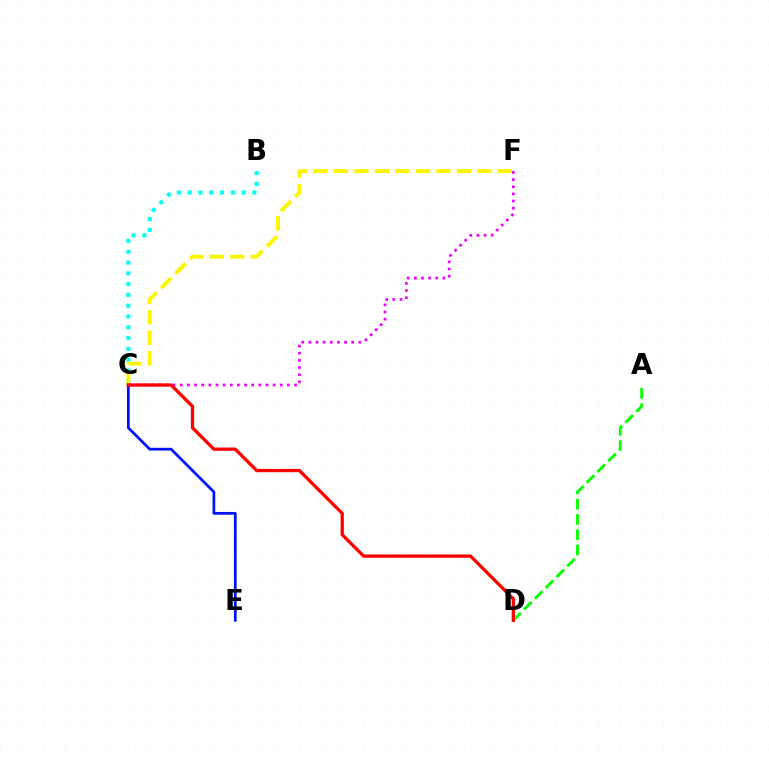{('A', 'D'): [{'color': '#08ff00', 'line_style': 'dashed', 'thickness': 2.07}], ('B', 'C'): [{'color': '#00fff6', 'line_style': 'dotted', 'thickness': 2.93}], ('C', 'F'): [{'color': '#fcf500', 'line_style': 'dashed', 'thickness': 2.79}, {'color': '#ee00ff', 'line_style': 'dotted', 'thickness': 1.94}], ('C', 'E'): [{'color': '#0010ff', 'line_style': 'solid', 'thickness': 1.97}], ('C', 'D'): [{'color': '#ff0000', 'line_style': 'solid', 'thickness': 2.37}]}